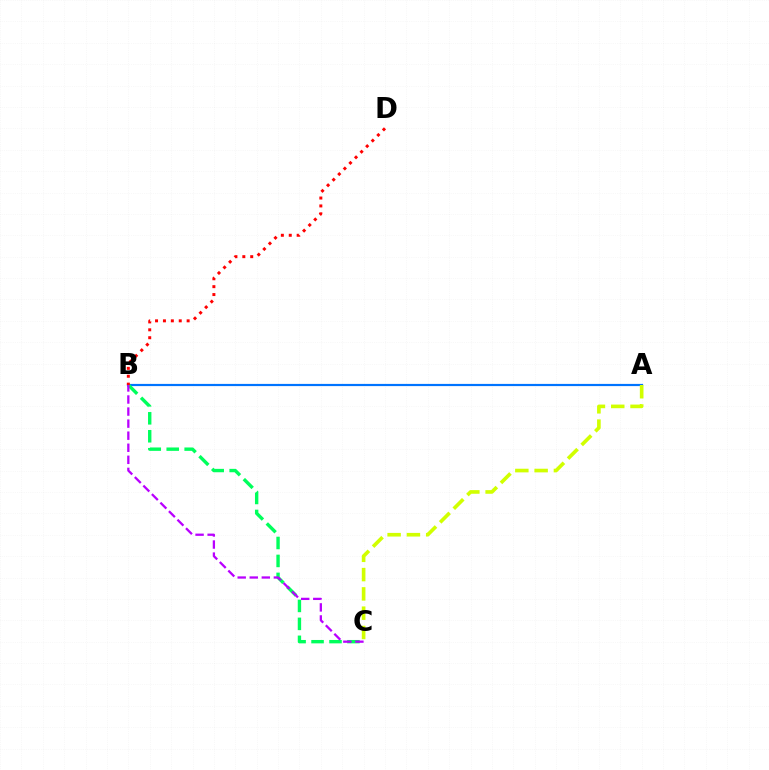{('A', 'B'): [{'color': '#0074ff', 'line_style': 'solid', 'thickness': 1.58}], ('B', 'C'): [{'color': '#00ff5c', 'line_style': 'dashed', 'thickness': 2.44}, {'color': '#b900ff', 'line_style': 'dashed', 'thickness': 1.64}], ('A', 'C'): [{'color': '#d1ff00', 'line_style': 'dashed', 'thickness': 2.62}], ('B', 'D'): [{'color': '#ff0000', 'line_style': 'dotted', 'thickness': 2.15}]}